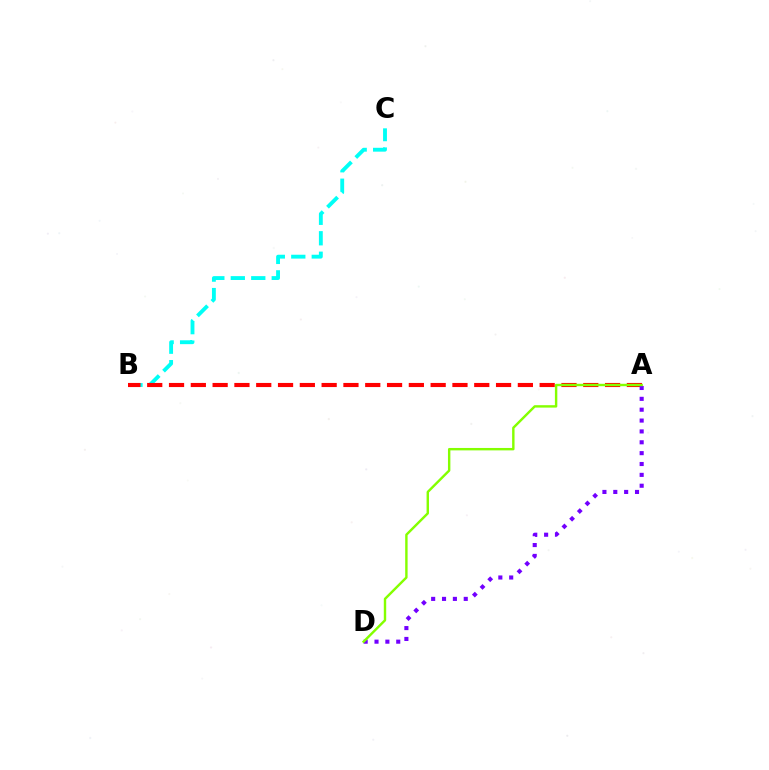{('B', 'C'): [{'color': '#00fff6', 'line_style': 'dashed', 'thickness': 2.78}], ('A', 'B'): [{'color': '#ff0000', 'line_style': 'dashed', 'thickness': 2.96}], ('A', 'D'): [{'color': '#7200ff', 'line_style': 'dotted', 'thickness': 2.95}, {'color': '#84ff00', 'line_style': 'solid', 'thickness': 1.74}]}